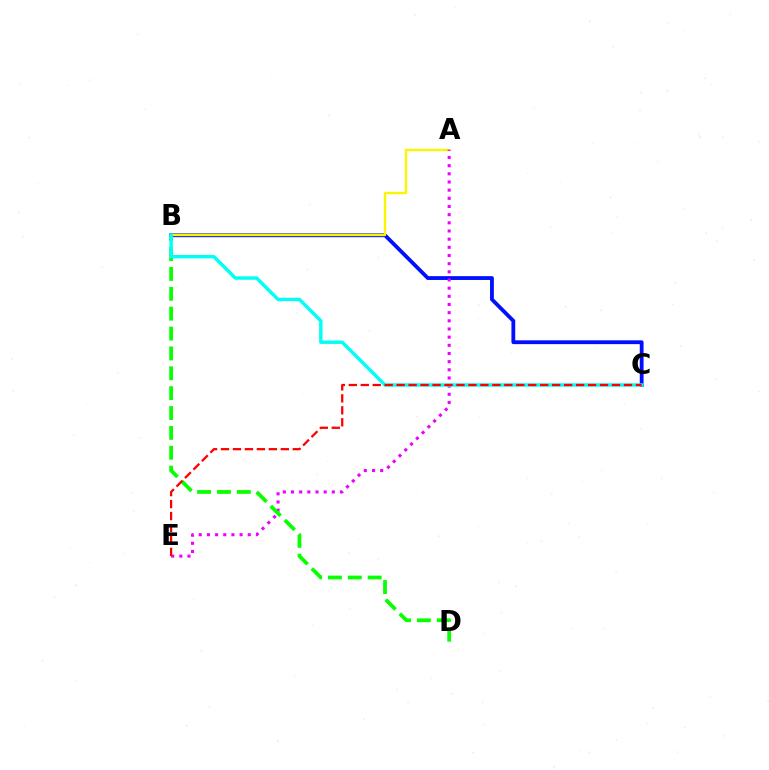{('B', 'C'): [{'color': '#0010ff', 'line_style': 'solid', 'thickness': 2.74}, {'color': '#00fff6', 'line_style': 'solid', 'thickness': 2.47}], ('A', 'B'): [{'color': '#fcf500', 'line_style': 'solid', 'thickness': 1.7}], ('A', 'E'): [{'color': '#ee00ff', 'line_style': 'dotted', 'thickness': 2.22}], ('B', 'D'): [{'color': '#08ff00', 'line_style': 'dashed', 'thickness': 2.7}], ('C', 'E'): [{'color': '#ff0000', 'line_style': 'dashed', 'thickness': 1.63}]}